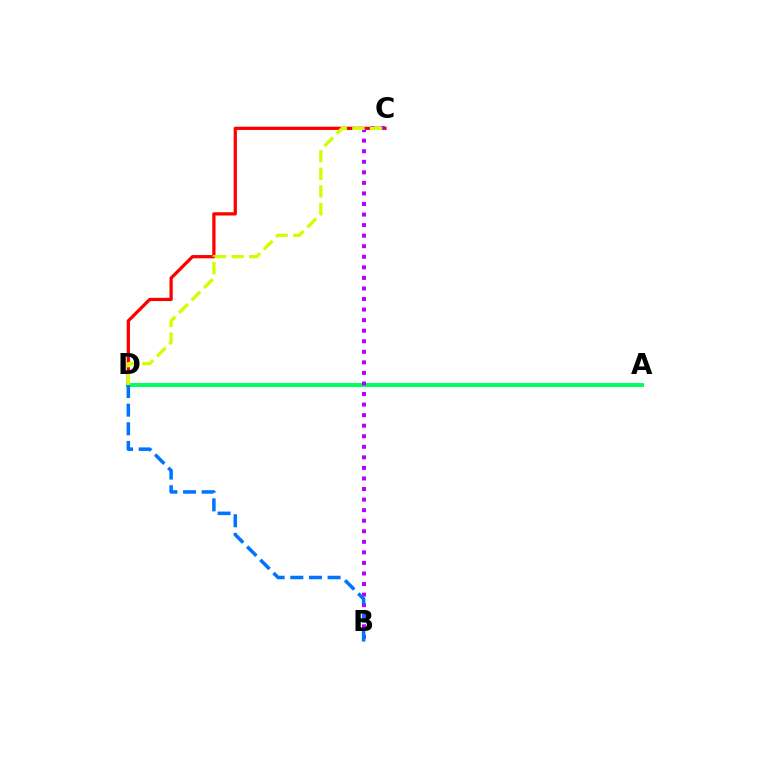{('C', 'D'): [{'color': '#ff0000', 'line_style': 'solid', 'thickness': 2.34}, {'color': '#d1ff00', 'line_style': 'dashed', 'thickness': 2.39}], ('A', 'D'): [{'color': '#00ff5c', 'line_style': 'solid', 'thickness': 2.85}], ('B', 'C'): [{'color': '#b900ff', 'line_style': 'dotted', 'thickness': 2.87}], ('B', 'D'): [{'color': '#0074ff', 'line_style': 'dashed', 'thickness': 2.53}]}